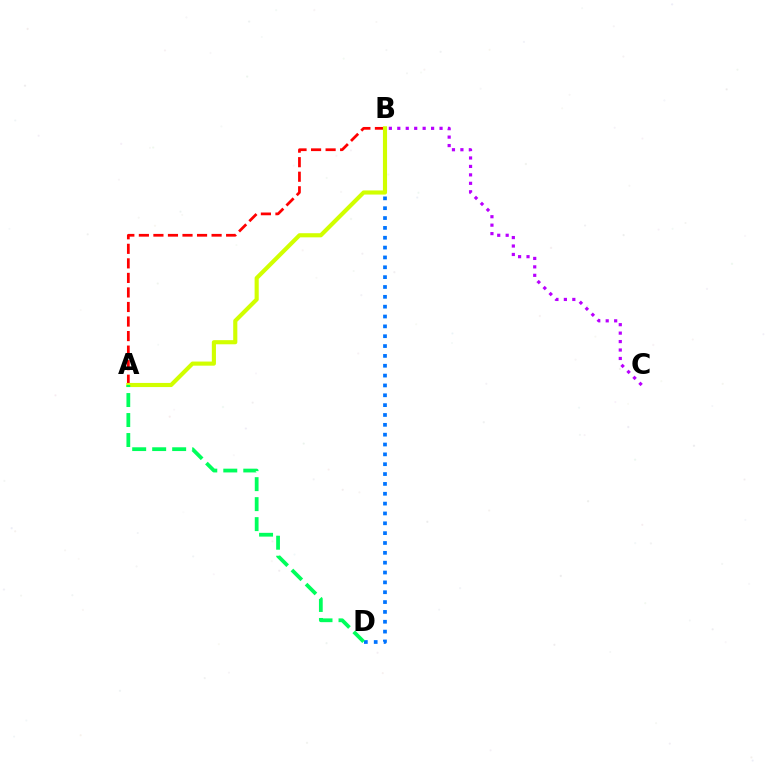{('B', 'C'): [{'color': '#b900ff', 'line_style': 'dotted', 'thickness': 2.3}], ('A', 'B'): [{'color': '#ff0000', 'line_style': 'dashed', 'thickness': 1.98}, {'color': '#d1ff00', 'line_style': 'solid', 'thickness': 2.97}], ('B', 'D'): [{'color': '#0074ff', 'line_style': 'dotted', 'thickness': 2.68}], ('A', 'D'): [{'color': '#00ff5c', 'line_style': 'dashed', 'thickness': 2.72}]}